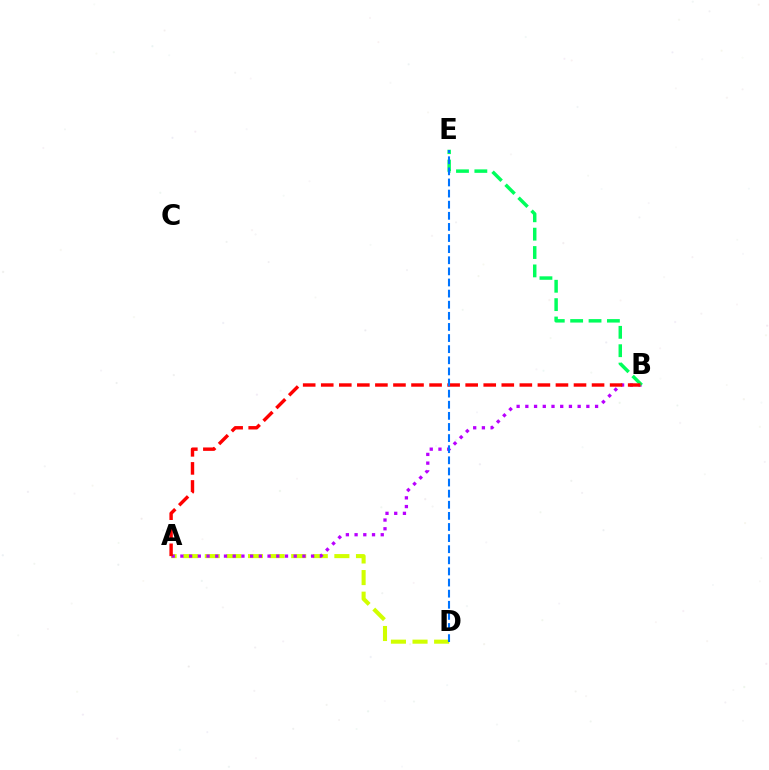{('A', 'D'): [{'color': '#d1ff00', 'line_style': 'dashed', 'thickness': 2.93}], ('A', 'B'): [{'color': '#b900ff', 'line_style': 'dotted', 'thickness': 2.37}, {'color': '#ff0000', 'line_style': 'dashed', 'thickness': 2.45}], ('B', 'E'): [{'color': '#00ff5c', 'line_style': 'dashed', 'thickness': 2.5}], ('D', 'E'): [{'color': '#0074ff', 'line_style': 'dashed', 'thickness': 1.51}]}